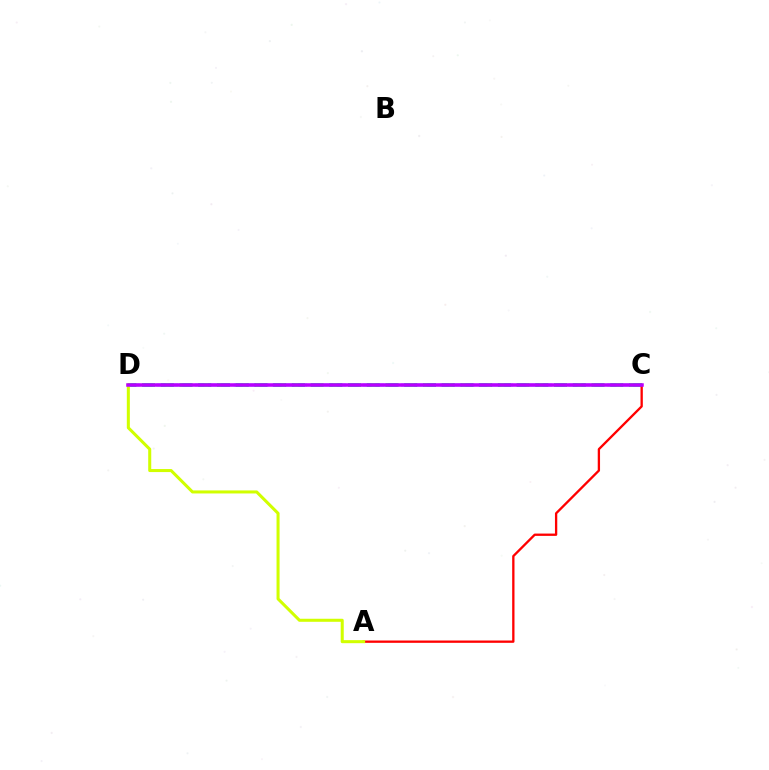{('C', 'D'): [{'color': '#00ff5c', 'line_style': 'dashed', 'thickness': 2.54}, {'color': '#0074ff', 'line_style': 'dashed', 'thickness': 1.75}, {'color': '#b900ff', 'line_style': 'solid', 'thickness': 2.53}], ('A', 'C'): [{'color': '#ff0000', 'line_style': 'solid', 'thickness': 1.67}], ('A', 'D'): [{'color': '#d1ff00', 'line_style': 'solid', 'thickness': 2.19}]}